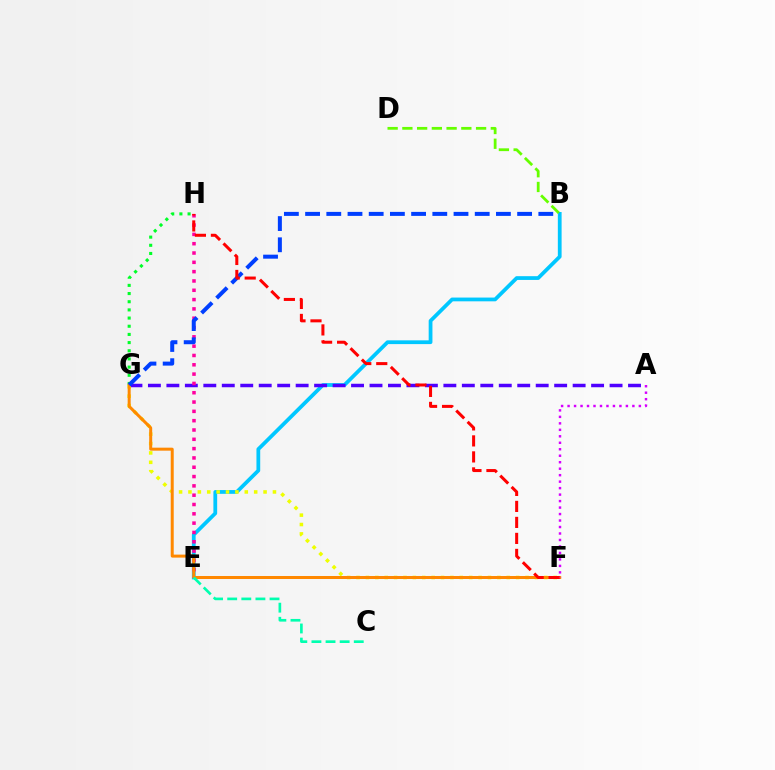{('B', 'E'): [{'color': '#00c7ff', 'line_style': 'solid', 'thickness': 2.71}], ('G', 'H'): [{'color': '#00ff27', 'line_style': 'dotted', 'thickness': 2.22}], ('B', 'D'): [{'color': '#66ff00', 'line_style': 'dashed', 'thickness': 2.0}], ('A', 'G'): [{'color': '#4f00ff', 'line_style': 'dashed', 'thickness': 2.51}], ('E', 'H'): [{'color': '#ff00a0', 'line_style': 'dotted', 'thickness': 2.53}], ('F', 'G'): [{'color': '#eeff00', 'line_style': 'dotted', 'thickness': 2.55}, {'color': '#ff8800', 'line_style': 'solid', 'thickness': 2.16}], ('B', 'G'): [{'color': '#003fff', 'line_style': 'dashed', 'thickness': 2.88}], ('C', 'E'): [{'color': '#00ffaf', 'line_style': 'dashed', 'thickness': 1.92}], ('F', 'H'): [{'color': '#ff0000', 'line_style': 'dashed', 'thickness': 2.17}], ('A', 'F'): [{'color': '#d600ff', 'line_style': 'dotted', 'thickness': 1.76}]}